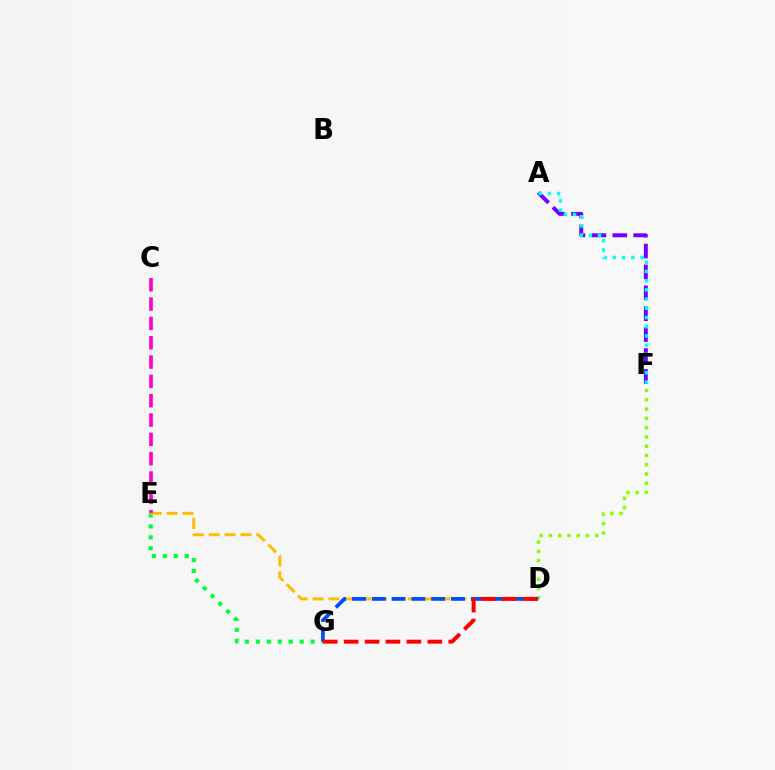{('A', 'F'): [{'color': '#7200ff', 'line_style': 'dashed', 'thickness': 2.84}, {'color': '#00fff6', 'line_style': 'dotted', 'thickness': 2.5}], ('E', 'G'): [{'color': '#00ff39', 'line_style': 'dotted', 'thickness': 2.98}], ('D', 'F'): [{'color': '#84ff00', 'line_style': 'dotted', 'thickness': 2.52}], ('D', 'E'): [{'color': '#ffbd00', 'line_style': 'dashed', 'thickness': 2.16}], ('D', 'G'): [{'color': '#004bff', 'line_style': 'dashed', 'thickness': 2.69}, {'color': '#ff0000', 'line_style': 'dashed', 'thickness': 2.84}], ('C', 'E'): [{'color': '#ff00cf', 'line_style': 'dashed', 'thickness': 2.63}]}